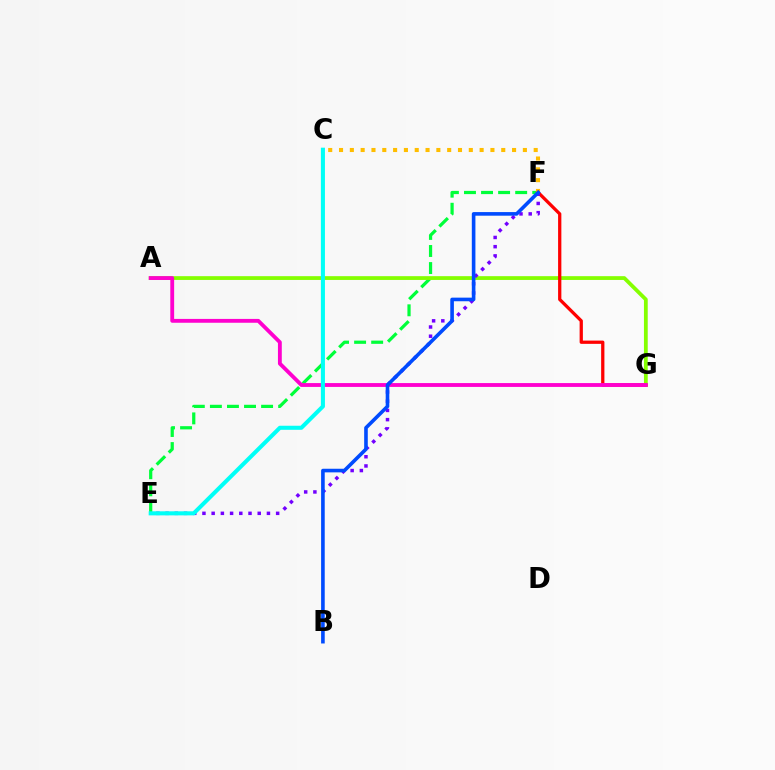{('E', 'F'): [{'color': '#00ff39', 'line_style': 'dashed', 'thickness': 2.32}, {'color': '#7200ff', 'line_style': 'dotted', 'thickness': 2.5}], ('C', 'F'): [{'color': '#ffbd00', 'line_style': 'dotted', 'thickness': 2.94}], ('A', 'G'): [{'color': '#84ff00', 'line_style': 'solid', 'thickness': 2.72}, {'color': '#ff00cf', 'line_style': 'solid', 'thickness': 2.76}], ('F', 'G'): [{'color': '#ff0000', 'line_style': 'solid', 'thickness': 2.35}], ('B', 'F'): [{'color': '#004bff', 'line_style': 'solid', 'thickness': 2.6}], ('C', 'E'): [{'color': '#00fff6', 'line_style': 'solid', 'thickness': 2.92}]}